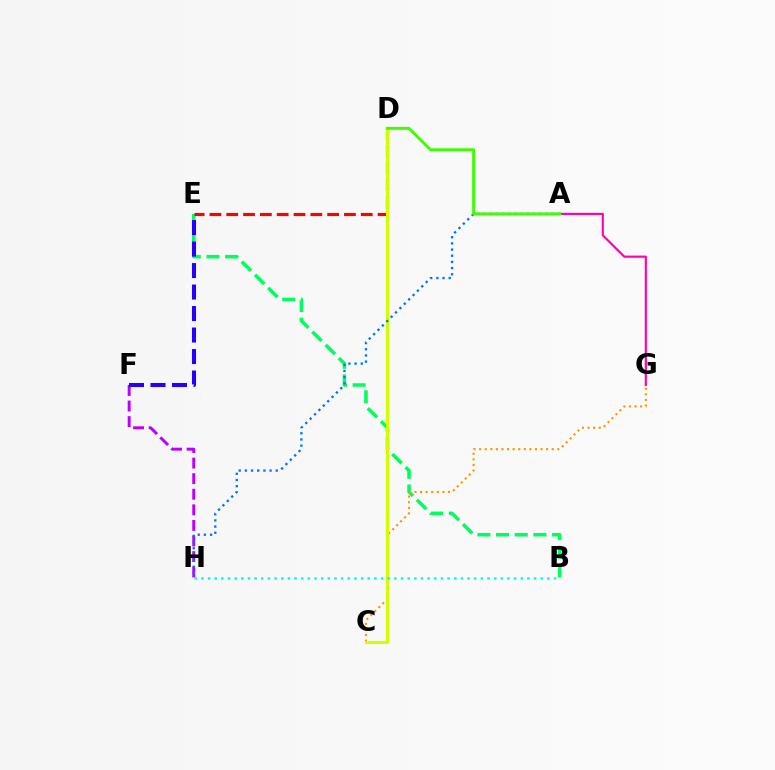{('B', 'E'): [{'color': '#00ff5c', 'line_style': 'dashed', 'thickness': 2.54}], ('C', 'G'): [{'color': '#ff9400', 'line_style': 'dotted', 'thickness': 1.52}], ('D', 'E'): [{'color': '#ff0000', 'line_style': 'dashed', 'thickness': 2.28}], ('A', 'G'): [{'color': '#ff00ac', 'line_style': 'solid', 'thickness': 1.55}], ('F', 'H'): [{'color': '#b900ff', 'line_style': 'dashed', 'thickness': 2.12}], ('C', 'D'): [{'color': '#d1ff00', 'line_style': 'solid', 'thickness': 2.25}], ('A', 'H'): [{'color': '#0074ff', 'line_style': 'dotted', 'thickness': 1.68}], ('A', 'D'): [{'color': '#3dff00', 'line_style': 'solid', 'thickness': 2.09}], ('E', 'F'): [{'color': '#2500ff', 'line_style': 'dashed', 'thickness': 2.92}], ('B', 'H'): [{'color': '#00fff6', 'line_style': 'dotted', 'thickness': 1.81}]}